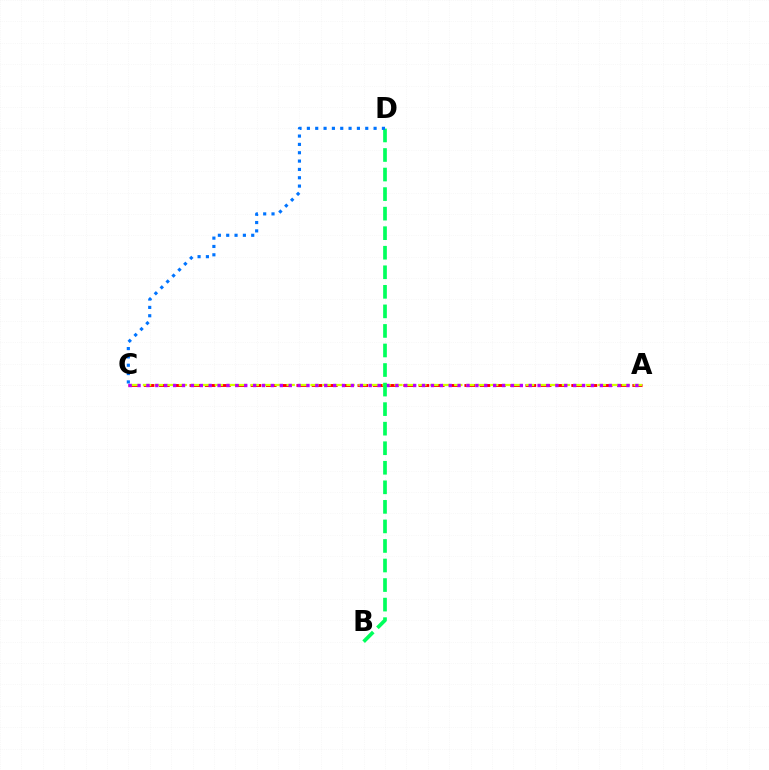{('A', 'C'): [{'color': '#ff0000', 'line_style': 'dashed', 'thickness': 2.07}, {'color': '#d1ff00', 'line_style': 'dashed', 'thickness': 1.63}, {'color': '#b900ff', 'line_style': 'dotted', 'thickness': 2.42}], ('B', 'D'): [{'color': '#00ff5c', 'line_style': 'dashed', 'thickness': 2.66}], ('C', 'D'): [{'color': '#0074ff', 'line_style': 'dotted', 'thickness': 2.27}]}